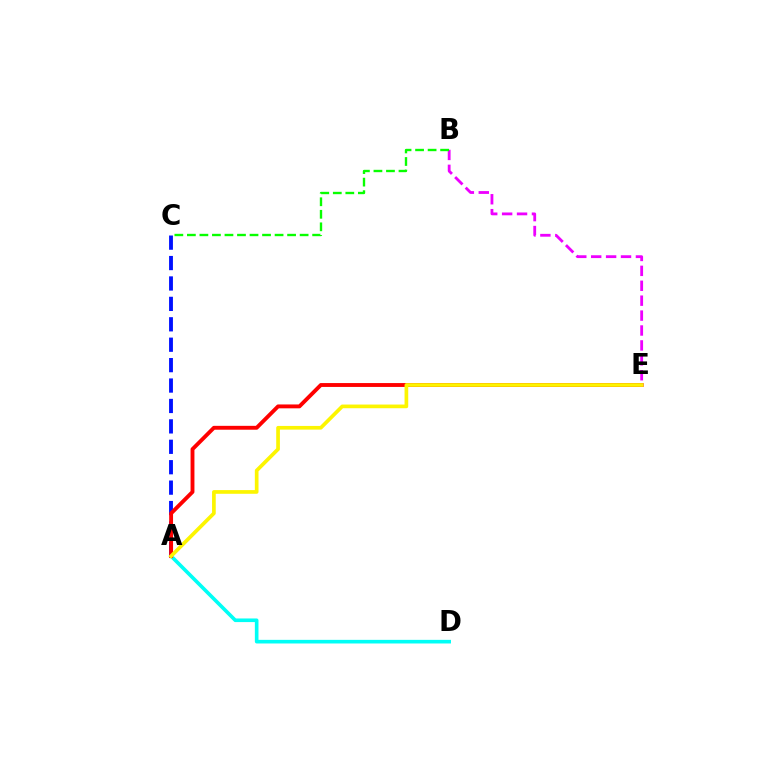{('A', 'C'): [{'color': '#0010ff', 'line_style': 'dashed', 'thickness': 2.77}], ('A', 'D'): [{'color': '#00fff6', 'line_style': 'solid', 'thickness': 2.61}], ('A', 'E'): [{'color': '#ff0000', 'line_style': 'solid', 'thickness': 2.79}, {'color': '#fcf500', 'line_style': 'solid', 'thickness': 2.65}], ('B', 'E'): [{'color': '#ee00ff', 'line_style': 'dashed', 'thickness': 2.03}], ('B', 'C'): [{'color': '#08ff00', 'line_style': 'dashed', 'thickness': 1.7}]}